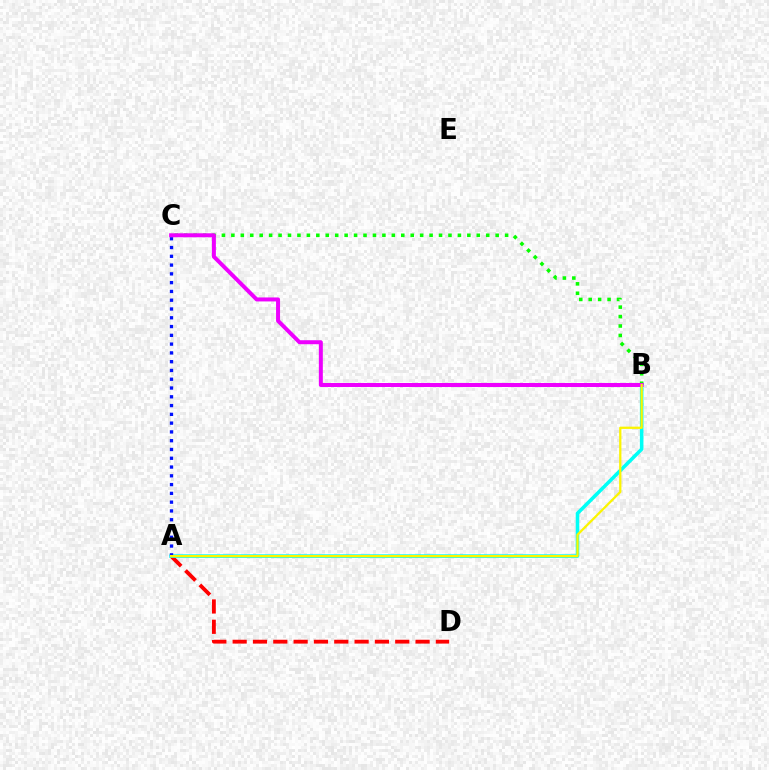{('A', 'D'): [{'color': '#ff0000', 'line_style': 'dashed', 'thickness': 2.76}], ('A', 'B'): [{'color': '#00fff6', 'line_style': 'solid', 'thickness': 2.56}, {'color': '#fcf500', 'line_style': 'solid', 'thickness': 1.63}], ('A', 'C'): [{'color': '#0010ff', 'line_style': 'dotted', 'thickness': 2.39}], ('B', 'C'): [{'color': '#08ff00', 'line_style': 'dotted', 'thickness': 2.56}, {'color': '#ee00ff', 'line_style': 'solid', 'thickness': 2.87}]}